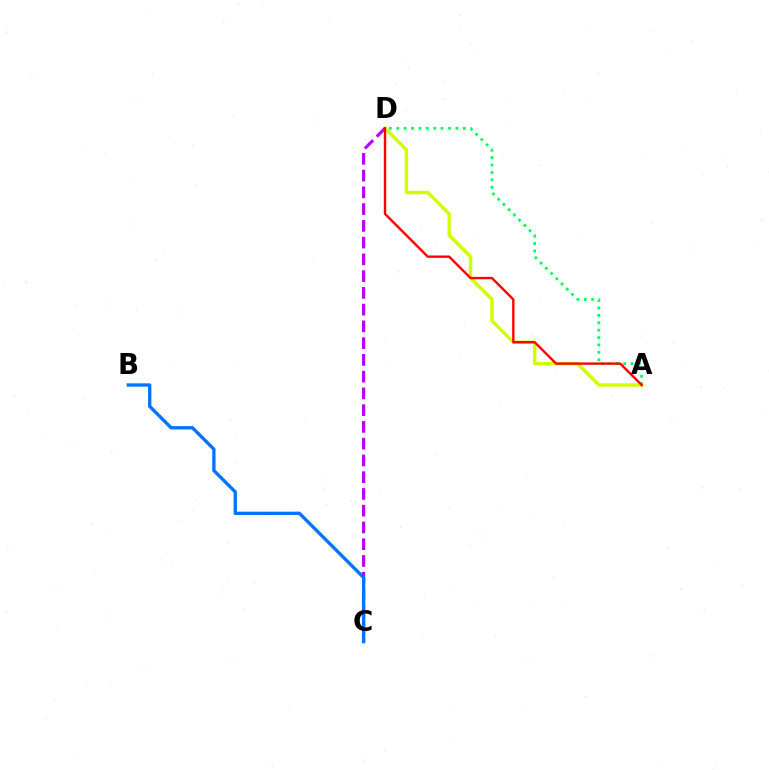{('A', 'D'): [{'color': '#d1ff00', 'line_style': 'solid', 'thickness': 2.45}, {'color': '#00ff5c', 'line_style': 'dotted', 'thickness': 2.01}, {'color': '#ff0000', 'line_style': 'solid', 'thickness': 1.71}], ('C', 'D'): [{'color': '#b900ff', 'line_style': 'dashed', 'thickness': 2.28}], ('B', 'C'): [{'color': '#0074ff', 'line_style': 'solid', 'thickness': 2.4}]}